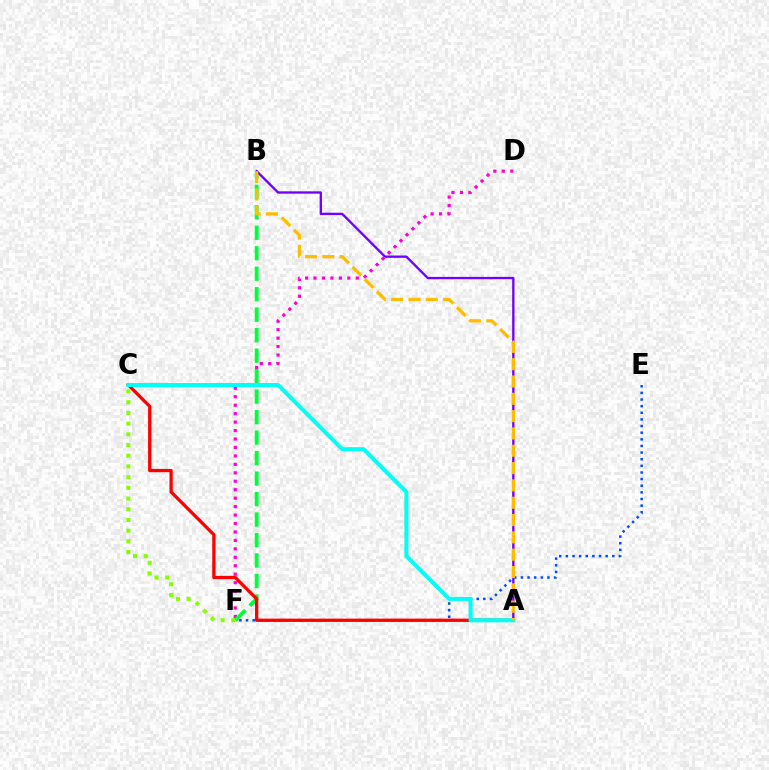{('D', 'F'): [{'color': '#ff00cf', 'line_style': 'dotted', 'thickness': 2.3}], ('B', 'F'): [{'color': '#00ff39', 'line_style': 'dashed', 'thickness': 2.78}], ('A', 'B'): [{'color': '#7200ff', 'line_style': 'solid', 'thickness': 1.68}, {'color': '#ffbd00', 'line_style': 'dashed', 'thickness': 2.35}], ('E', 'F'): [{'color': '#004bff', 'line_style': 'dotted', 'thickness': 1.8}], ('A', 'C'): [{'color': '#ff0000', 'line_style': 'solid', 'thickness': 2.37}, {'color': '#00fff6', 'line_style': 'solid', 'thickness': 2.89}], ('C', 'F'): [{'color': '#84ff00', 'line_style': 'dotted', 'thickness': 2.91}]}